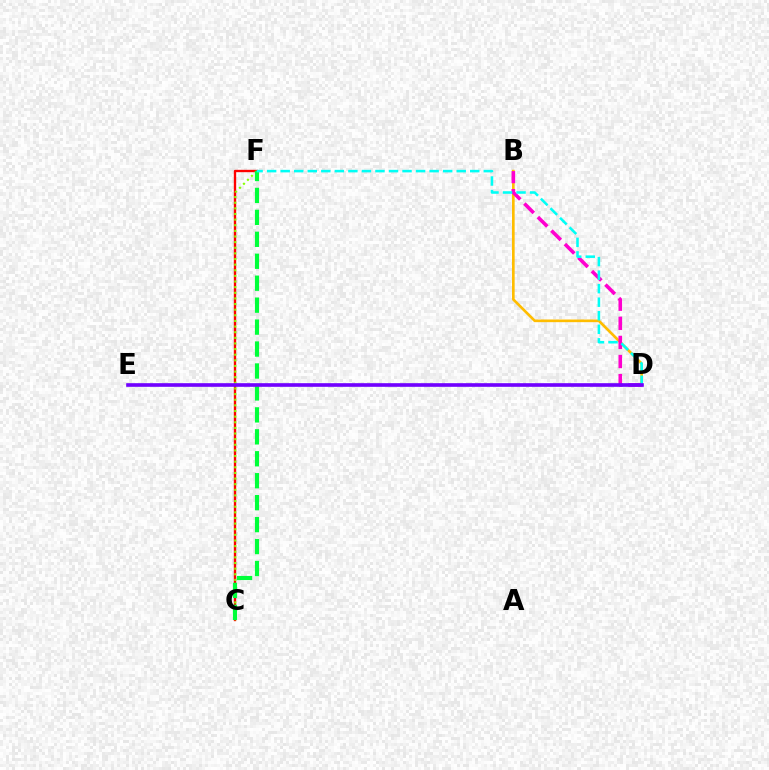{('B', 'D'): [{'color': '#ffbd00', 'line_style': 'solid', 'thickness': 1.91}, {'color': '#ff00cf', 'line_style': 'dashed', 'thickness': 2.6}], ('C', 'F'): [{'color': '#ff0000', 'line_style': 'solid', 'thickness': 1.7}, {'color': '#84ff00', 'line_style': 'dotted', 'thickness': 1.53}, {'color': '#00ff39', 'line_style': 'dashed', 'thickness': 2.98}], ('D', 'E'): [{'color': '#004bff', 'line_style': 'solid', 'thickness': 1.56}, {'color': '#7200ff', 'line_style': 'solid', 'thickness': 2.6}], ('D', 'F'): [{'color': '#00fff6', 'line_style': 'dashed', 'thickness': 1.84}]}